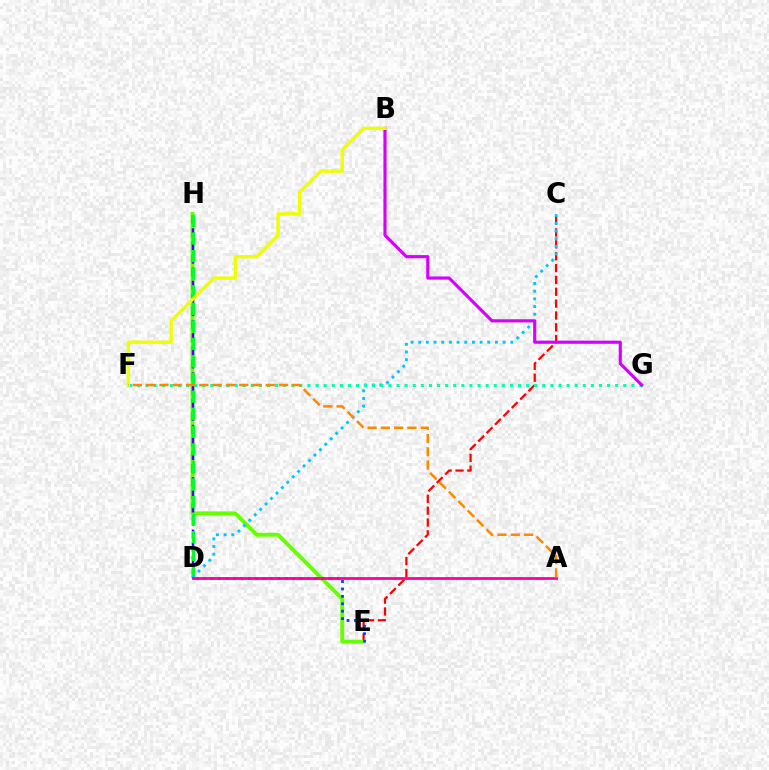{('C', 'E'): [{'color': '#ff0000', 'line_style': 'dashed', 'thickness': 1.61}], ('E', 'H'): [{'color': '#66ff00', 'line_style': 'solid', 'thickness': 2.79}], ('D', 'H'): [{'color': '#4f00ff', 'line_style': 'dashed', 'thickness': 1.78}, {'color': '#00ff27', 'line_style': 'dashed', 'thickness': 2.39}], ('D', 'E'): [{'color': '#003fff', 'line_style': 'dotted', 'thickness': 2.01}], ('C', 'D'): [{'color': '#00c7ff', 'line_style': 'dotted', 'thickness': 2.09}], ('A', 'D'): [{'color': '#ff00a0', 'line_style': 'solid', 'thickness': 2.01}], ('F', 'G'): [{'color': '#00ffaf', 'line_style': 'dotted', 'thickness': 2.2}], ('B', 'G'): [{'color': '#d600ff', 'line_style': 'solid', 'thickness': 2.27}], ('B', 'F'): [{'color': '#eeff00', 'line_style': 'solid', 'thickness': 2.43}], ('A', 'F'): [{'color': '#ff8800', 'line_style': 'dashed', 'thickness': 1.8}]}